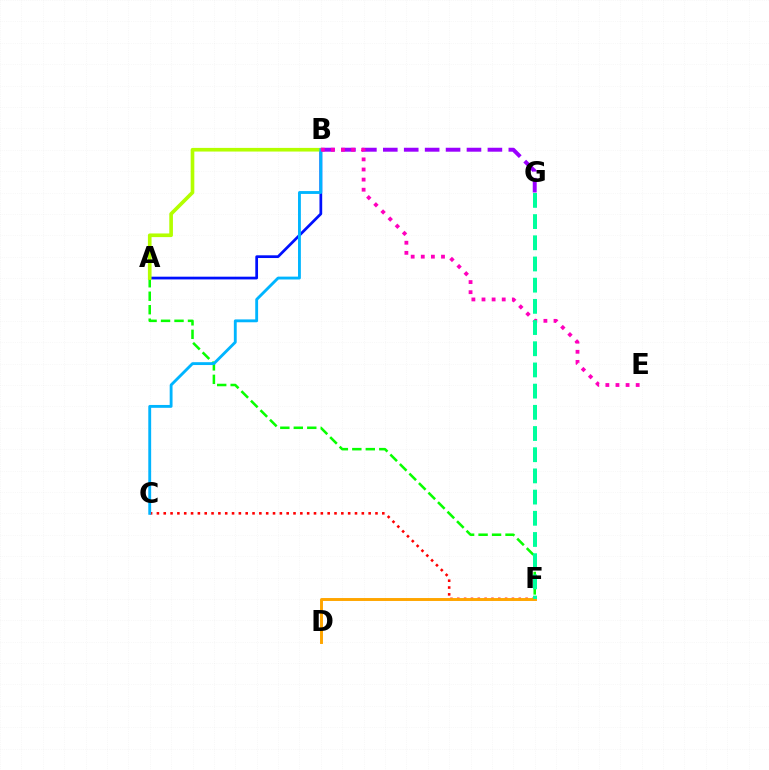{('B', 'G'): [{'color': '#9b00ff', 'line_style': 'dashed', 'thickness': 2.84}], ('A', 'B'): [{'color': '#0010ff', 'line_style': 'solid', 'thickness': 1.97}, {'color': '#b3ff00', 'line_style': 'solid', 'thickness': 2.63}], ('C', 'F'): [{'color': '#ff0000', 'line_style': 'dotted', 'thickness': 1.86}], ('A', 'F'): [{'color': '#08ff00', 'line_style': 'dashed', 'thickness': 1.83}], ('B', 'C'): [{'color': '#00b5ff', 'line_style': 'solid', 'thickness': 2.06}], ('D', 'F'): [{'color': '#ffa500', 'line_style': 'solid', 'thickness': 2.11}], ('B', 'E'): [{'color': '#ff00bd', 'line_style': 'dotted', 'thickness': 2.75}], ('F', 'G'): [{'color': '#00ff9d', 'line_style': 'dashed', 'thickness': 2.88}]}